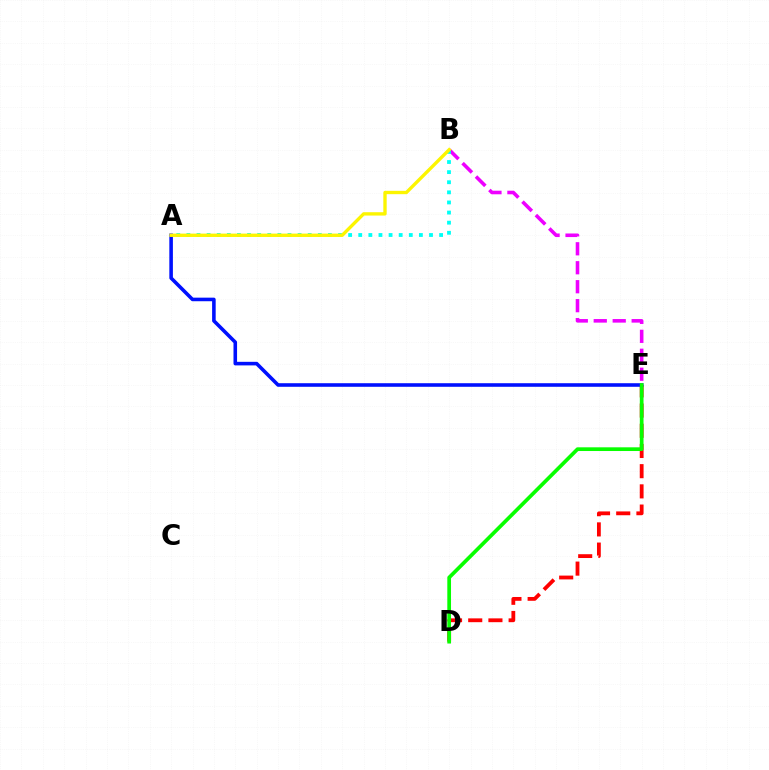{('B', 'E'): [{'color': '#ee00ff', 'line_style': 'dashed', 'thickness': 2.58}], ('D', 'E'): [{'color': '#ff0000', 'line_style': 'dashed', 'thickness': 2.74}, {'color': '#08ff00', 'line_style': 'solid', 'thickness': 2.67}], ('A', 'E'): [{'color': '#0010ff', 'line_style': 'solid', 'thickness': 2.57}], ('A', 'B'): [{'color': '#00fff6', 'line_style': 'dotted', 'thickness': 2.75}, {'color': '#fcf500', 'line_style': 'solid', 'thickness': 2.41}]}